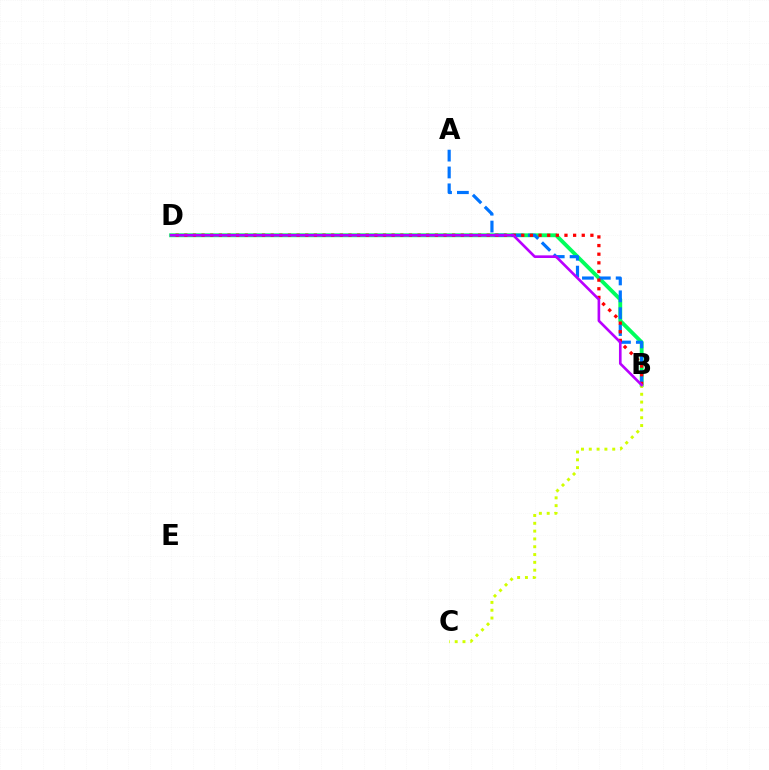{('B', 'D'): [{'color': '#00ff5c', 'line_style': 'solid', 'thickness': 2.77}, {'color': '#ff0000', 'line_style': 'dotted', 'thickness': 2.35}, {'color': '#b900ff', 'line_style': 'solid', 'thickness': 1.9}], ('A', 'B'): [{'color': '#0074ff', 'line_style': 'dashed', 'thickness': 2.29}], ('B', 'C'): [{'color': '#d1ff00', 'line_style': 'dotted', 'thickness': 2.12}]}